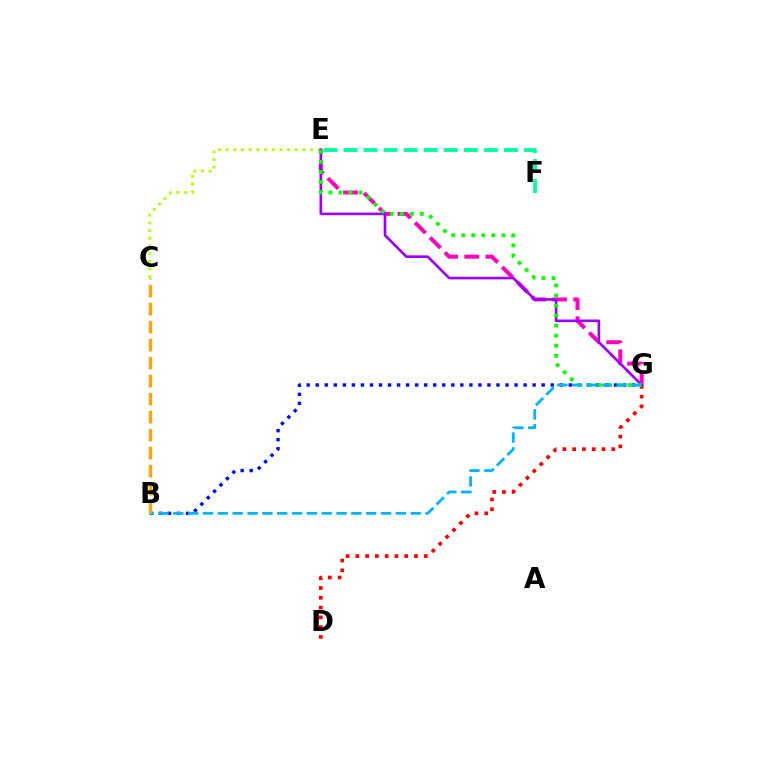{('D', 'G'): [{'color': '#ff0000', 'line_style': 'dotted', 'thickness': 2.66}], ('C', 'E'): [{'color': '#b3ff00', 'line_style': 'dotted', 'thickness': 2.08}], ('E', 'G'): [{'color': '#ff00bd', 'line_style': 'dashed', 'thickness': 2.87}, {'color': '#9b00ff', 'line_style': 'solid', 'thickness': 1.89}, {'color': '#08ff00', 'line_style': 'dotted', 'thickness': 2.73}], ('B', 'G'): [{'color': '#0010ff', 'line_style': 'dotted', 'thickness': 2.46}, {'color': '#00b5ff', 'line_style': 'dashed', 'thickness': 2.02}], ('E', 'F'): [{'color': '#00ff9d', 'line_style': 'dashed', 'thickness': 2.72}], ('B', 'C'): [{'color': '#ffa500', 'line_style': 'dashed', 'thickness': 2.45}]}